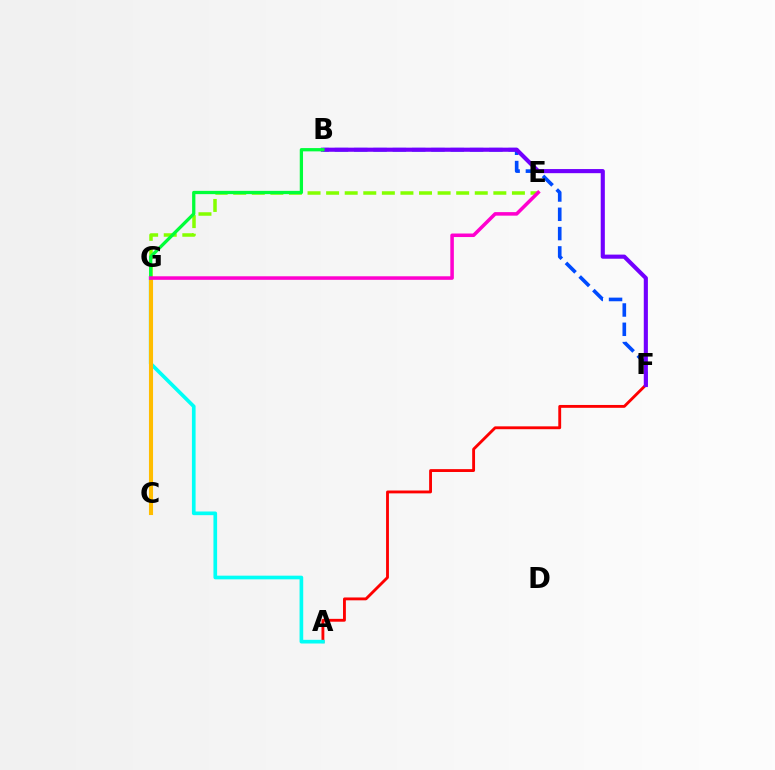{('A', 'F'): [{'color': '#ff0000', 'line_style': 'solid', 'thickness': 2.06}], ('A', 'G'): [{'color': '#00fff6', 'line_style': 'solid', 'thickness': 2.64}], ('B', 'F'): [{'color': '#004bff', 'line_style': 'dashed', 'thickness': 2.62}, {'color': '#7200ff', 'line_style': 'solid', 'thickness': 2.97}], ('E', 'G'): [{'color': '#84ff00', 'line_style': 'dashed', 'thickness': 2.52}, {'color': '#ff00cf', 'line_style': 'solid', 'thickness': 2.54}], ('C', 'G'): [{'color': '#ffbd00', 'line_style': 'solid', 'thickness': 2.94}], ('B', 'G'): [{'color': '#00ff39', 'line_style': 'solid', 'thickness': 2.36}]}